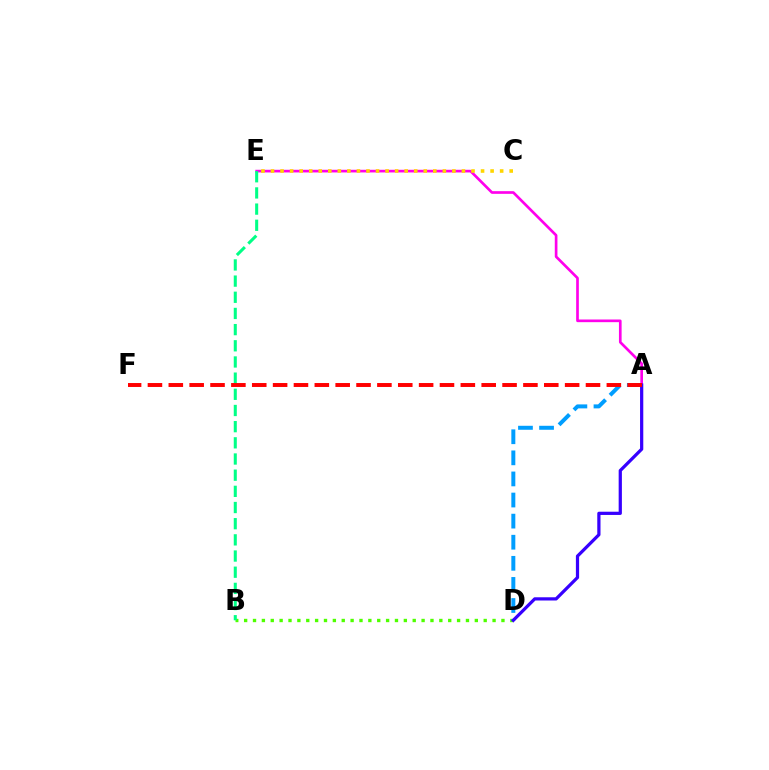{('A', 'E'): [{'color': '#ff00ed', 'line_style': 'solid', 'thickness': 1.92}], ('B', 'D'): [{'color': '#4fff00', 'line_style': 'dotted', 'thickness': 2.41}], ('A', 'D'): [{'color': '#009eff', 'line_style': 'dashed', 'thickness': 2.87}, {'color': '#3700ff', 'line_style': 'solid', 'thickness': 2.32}], ('C', 'E'): [{'color': '#ffd500', 'line_style': 'dotted', 'thickness': 2.59}], ('B', 'E'): [{'color': '#00ff86', 'line_style': 'dashed', 'thickness': 2.2}], ('A', 'F'): [{'color': '#ff0000', 'line_style': 'dashed', 'thickness': 2.83}]}